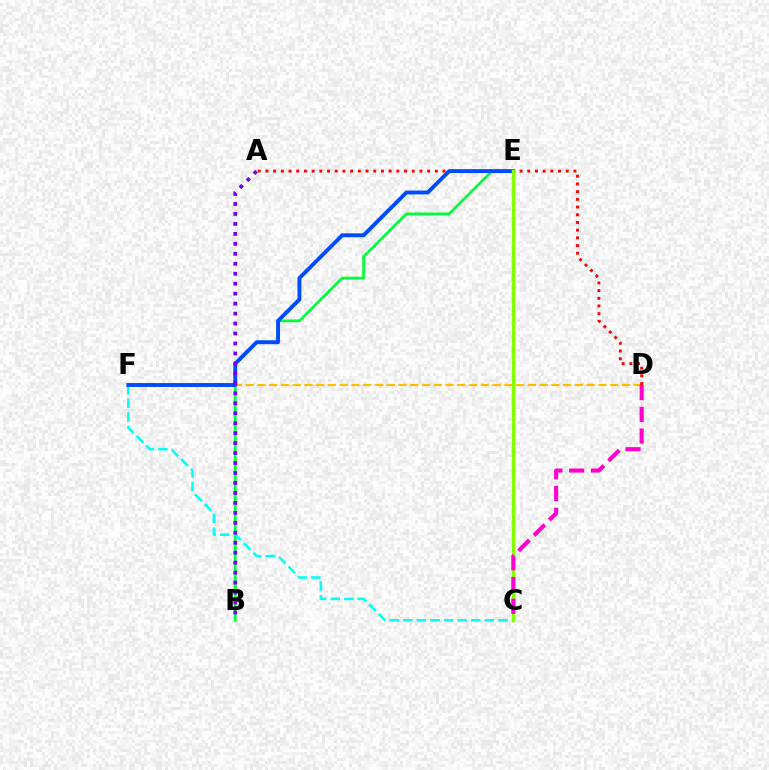{('B', 'E'): [{'color': '#00ff39', 'line_style': 'solid', 'thickness': 1.95}], ('D', 'F'): [{'color': '#ffbd00', 'line_style': 'dashed', 'thickness': 1.6}], ('C', 'F'): [{'color': '#00fff6', 'line_style': 'dashed', 'thickness': 1.85}], ('A', 'D'): [{'color': '#ff0000', 'line_style': 'dotted', 'thickness': 2.09}], ('E', 'F'): [{'color': '#004bff', 'line_style': 'solid', 'thickness': 2.8}], ('C', 'E'): [{'color': '#84ff00', 'line_style': 'solid', 'thickness': 2.47}], ('C', 'D'): [{'color': '#ff00cf', 'line_style': 'dashed', 'thickness': 2.95}], ('A', 'B'): [{'color': '#7200ff', 'line_style': 'dotted', 'thickness': 2.71}]}